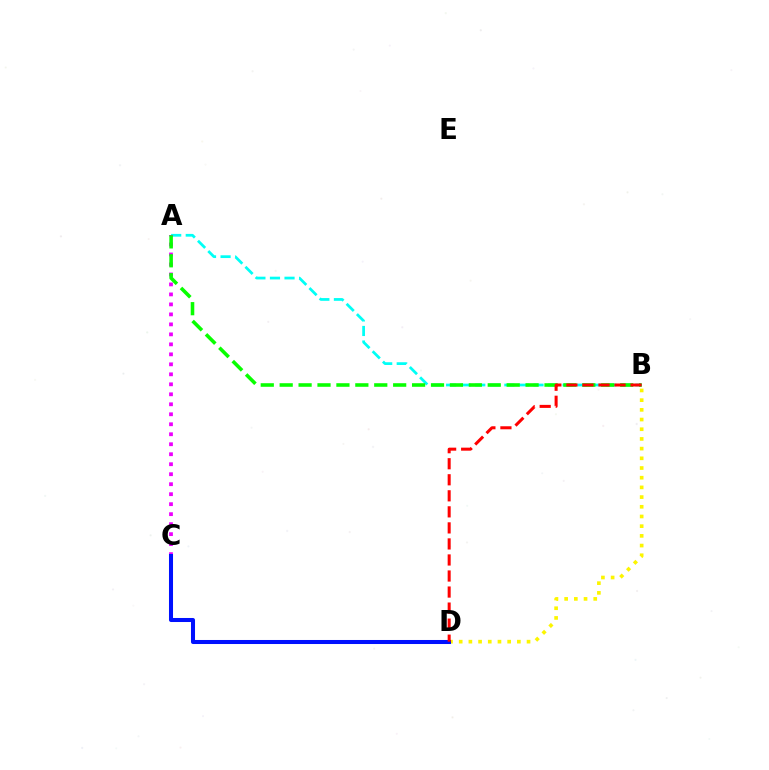{('A', 'B'): [{'color': '#00fff6', 'line_style': 'dashed', 'thickness': 1.98}, {'color': '#08ff00', 'line_style': 'dashed', 'thickness': 2.57}], ('B', 'D'): [{'color': '#fcf500', 'line_style': 'dotted', 'thickness': 2.63}, {'color': '#ff0000', 'line_style': 'dashed', 'thickness': 2.18}], ('A', 'C'): [{'color': '#ee00ff', 'line_style': 'dotted', 'thickness': 2.71}], ('C', 'D'): [{'color': '#0010ff', 'line_style': 'solid', 'thickness': 2.91}]}